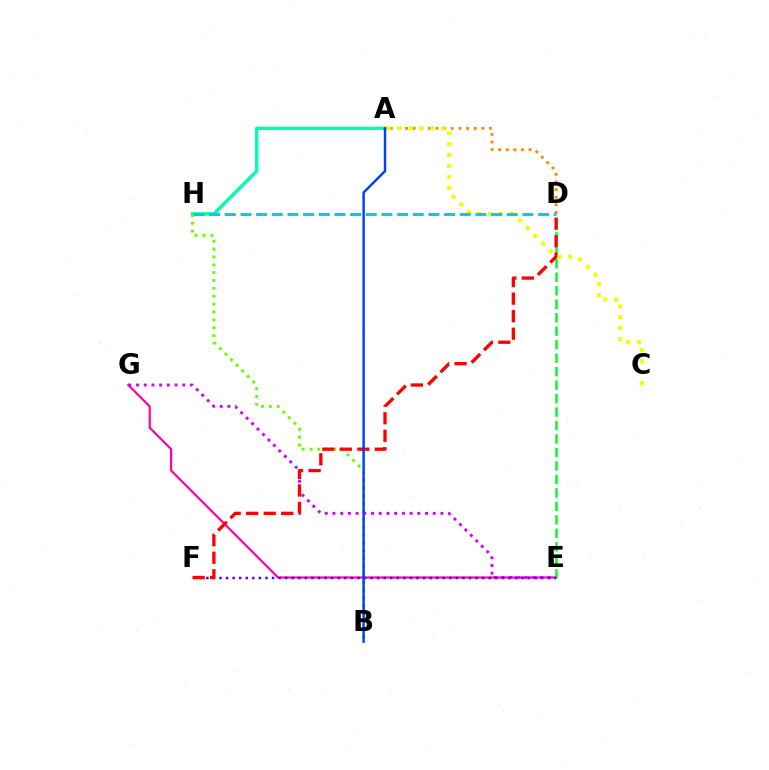{('E', 'G'): [{'color': '#ff00a0', 'line_style': 'solid', 'thickness': 1.55}, {'color': '#d600ff', 'line_style': 'dotted', 'thickness': 2.09}], ('D', 'E'): [{'color': '#00ff27', 'line_style': 'dashed', 'thickness': 1.83}], ('E', 'F'): [{'color': '#4f00ff', 'line_style': 'dotted', 'thickness': 1.78}], ('A', 'H'): [{'color': '#00ffaf', 'line_style': 'solid', 'thickness': 2.47}], ('B', 'H'): [{'color': '#66ff00', 'line_style': 'dotted', 'thickness': 2.14}], ('D', 'F'): [{'color': '#ff0000', 'line_style': 'dashed', 'thickness': 2.38}], ('A', 'D'): [{'color': '#ff8800', 'line_style': 'dotted', 'thickness': 2.07}], ('A', 'C'): [{'color': '#eeff00', 'line_style': 'dotted', 'thickness': 2.96}], ('A', 'B'): [{'color': '#003fff', 'line_style': 'solid', 'thickness': 1.76}], ('D', 'H'): [{'color': '#00c7ff', 'line_style': 'dashed', 'thickness': 2.13}]}